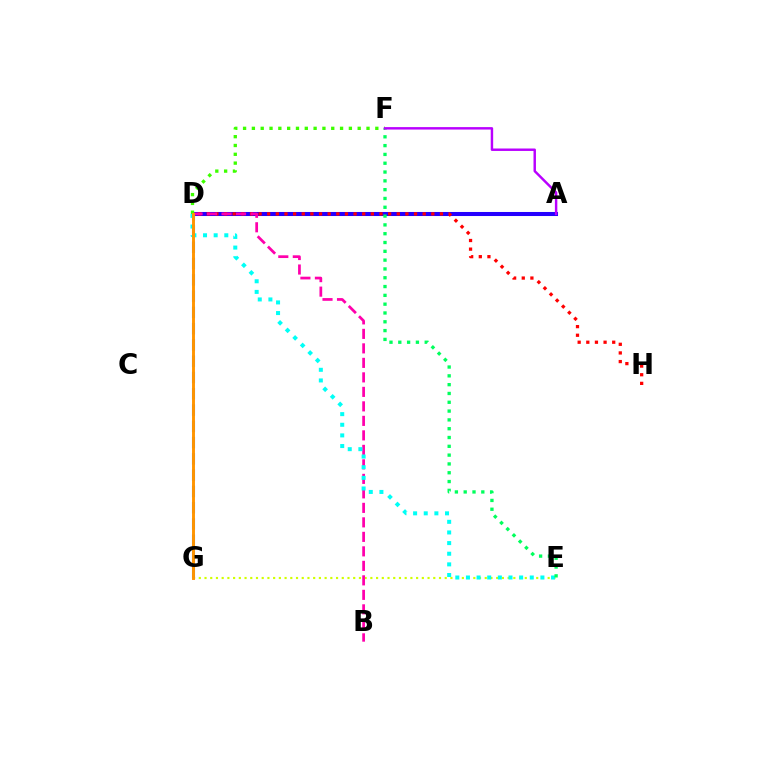{('A', 'D'): [{'color': '#2500ff', 'line_style': 'solid', 'thickness': 2.91}], ('D', 'H'): [{'color': '#ff0000', 'line_style': 'dotted', 'thickness': 2.35}], ('E', 'G'): [{'color': '#d1ff00', 'line_style': 'dotted', 'thickness': 1.55}], ('B', 'D'): [{'color': '#ff00ac', 'line_style': 'dashed', 'thickness': 1.97}], ('D', 'G'): [{'color': '#0074ff', 'line_style': 'dashed', 'thickness': 2.21}, {'color': '#ff9400', 'line_style': 'solid', 'thickness': 2.1}], ('D', 'F'): [{'color': '#3dff00', 'line_style': 'dotted', 'thickness': 2.4}], ('D', 'E'): [{'color': '#00fff6', 'line_style': 'dotted', 'thickness': 2.89}], ('E', 'F'): [{'color': '#00ff5c', 'line_style': 'dotted', 'thickness': 2.39}], ('A', 'F'): [{'color': '#b900ff', 'line_style': 'solid', 'thickness': 1.76}]}